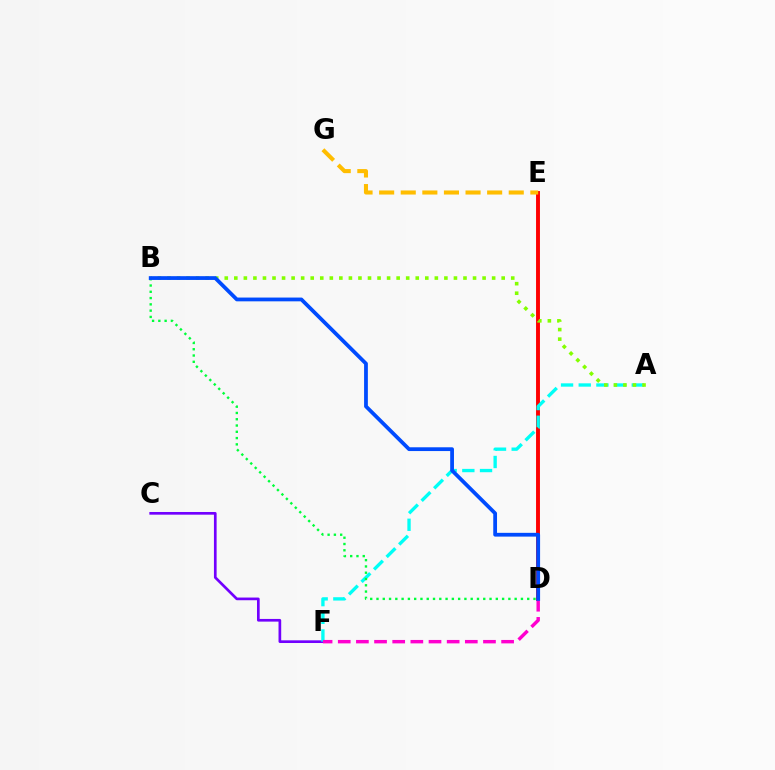{('C', 'F'): [{'color': '#7200ff', 'line_style': 'solid', 'thickness': 1.93}], ('D', 'E'): [{'color': '#ff0000', 'line_style': 'solid', 'thickness': 2.81}], ('A', 'F'): [{'color': '#00fff6', 'line_style': 'dashed', 'thickness': 2.4}], ('A', 'B'): [{'color': '#84ff00', 'line_style': 'dotted', 'thickness': 2.59}], ('D', 'F'): [{'color': '#ff00cf', 'line_style': 'dashed', 'thickness': 2.47}], ('B', 'D'): [{'color': '#00ff39', 'line_style': 'dotted', 'thickness': 1.71}, {'color': '#004bff', 'line_style': 'solid', 'thickness': 2.72}], ('E', 'G'): [{'color': '#ffbd00', 'line_style': 'dashed', 'thickness': 2.93}]}